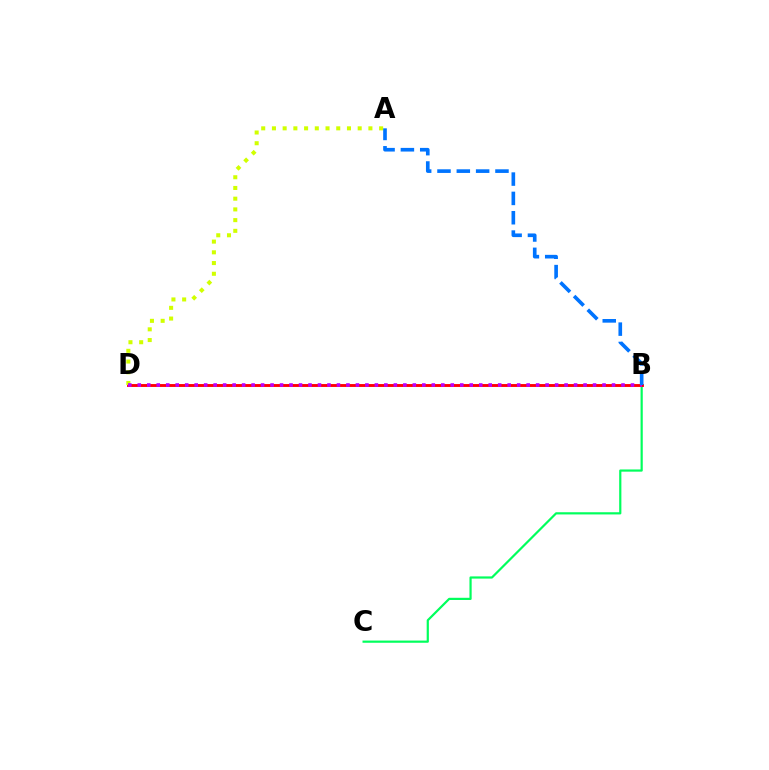{('B', 'C'): [{'color': '#00ff5c', 'line_style': 'solid', 'thickness': 1.58}], ('B', 'D'): [{'color': '#ff0000', 'line_style': 'solid', 'thickness': 2.07}, {'color': '#b900ff', 'line_style': 'dotted', 'thickness': 2.58}], ('A', 'D'): [{'color': '#d1ff00', 'line_style': 'dotted', 'thickness': 2.91}], ('A', 'B'): [{'color': '#0074ff', 'line_style': 'dashed', 'thickness': 2.63}]}